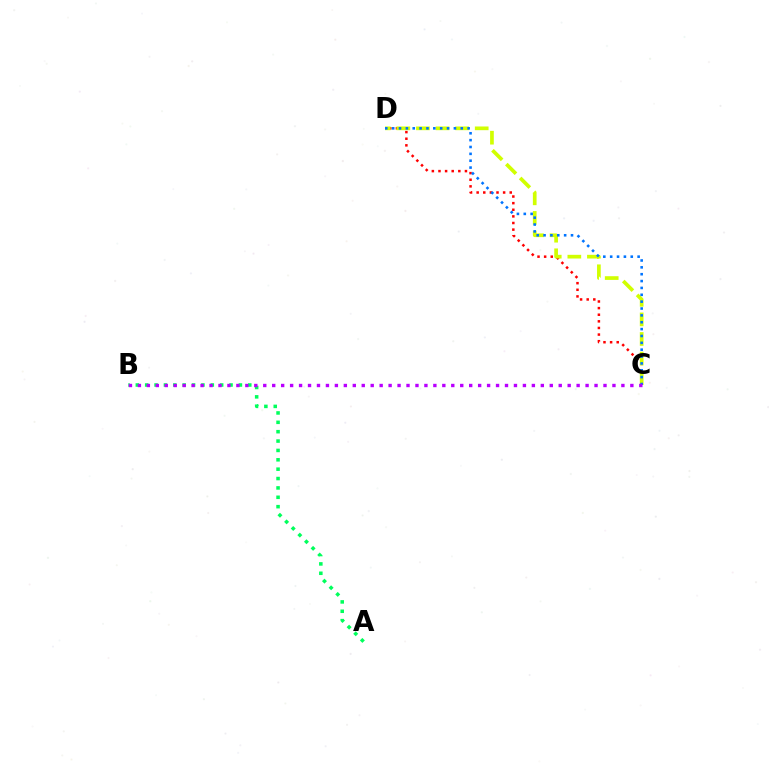{('C', 'D'): [{'color': '#ff0000', 'line_style': 'dotted', 'thickness': 1.8}, {'color': '#d1ff00', 'line_style': 'dashed', 'thickness': 2.66}, {'color': '#0074ff', 'line_style': 'dotted', 'thickness': 1.86}], ('A', 'B'): [{'color': '#00ff5c', 'line_style': 'dotted', 'thickness': 2.55}], ('B', 'C'): [{'color': '#b900ff', 'line_style': 'dotted', 'thickness': 2.43}]}